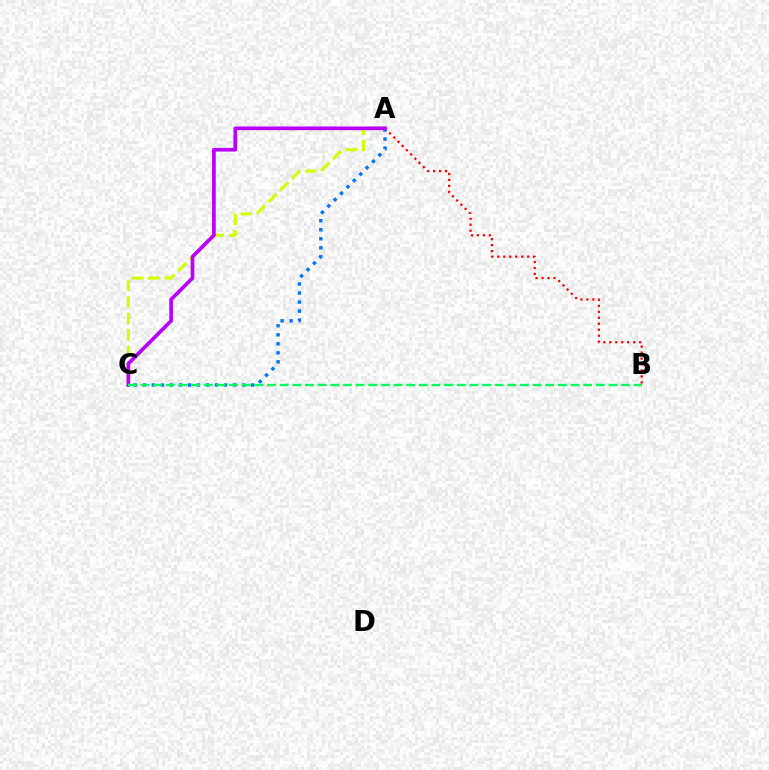{('A', 'C'): [{'color': '#0074ff', 'line_style': 'dotted', 'thickness': 2.45}, {'color': '#d1ff00', 'line_style': 'dashed', 'thickness': 2.23}, {'color': '#b900ff', 'line_style': 'solid', 'thickness': 2.66}], ('A', 'B'): [{'color': '#ff0000', 'line_style': 'dotted', 'thickness': 1.62}], ('B', 'C'): [{'color': '#00ff5c', 'line_style': 'dashed', 'thickness': 1.72}]}